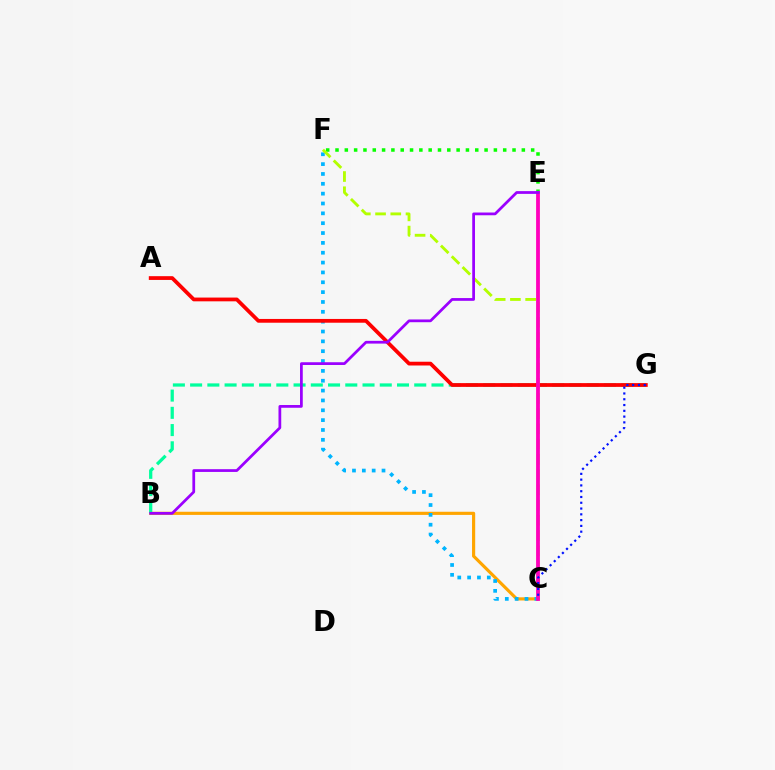{('B', 'C'): [{'color': '#ffa500', 'line_style': 'solid', 'thickness': 2.27}], ('C', 'F'): [{'color': '#00b5ff', 'line_style': 'dotted', 'thickness': 2.68}, {'color': '#b3ff00', 'line_style': 'dashed', 'thickness': 2.07}], ('B', 'G'): [{'color': '#00ff9d', 'line_style': 'dashed', 'thickness': 2.34}], ('E', 'F'): [{'color': '#08ff00', 'line_style': 'dotted', 'thickness': 2.53}], ('A', 'G'): [{'color': '#ff0000', 'line_style': 'solid', 'thickness': 2.71}], ('C', 'E'): [{'color': '#ff00bd', 'line_style': 'solid', 'thickness': 2.73}], ('C', 'G'): [{'color': '#0010ff', 'line_style': 'dotted', 'thickness': 1.57}], ('B', 'E'): [{'color': '#9b00ff', 'line_style': 'solid', 'thickness': 1.98}]}